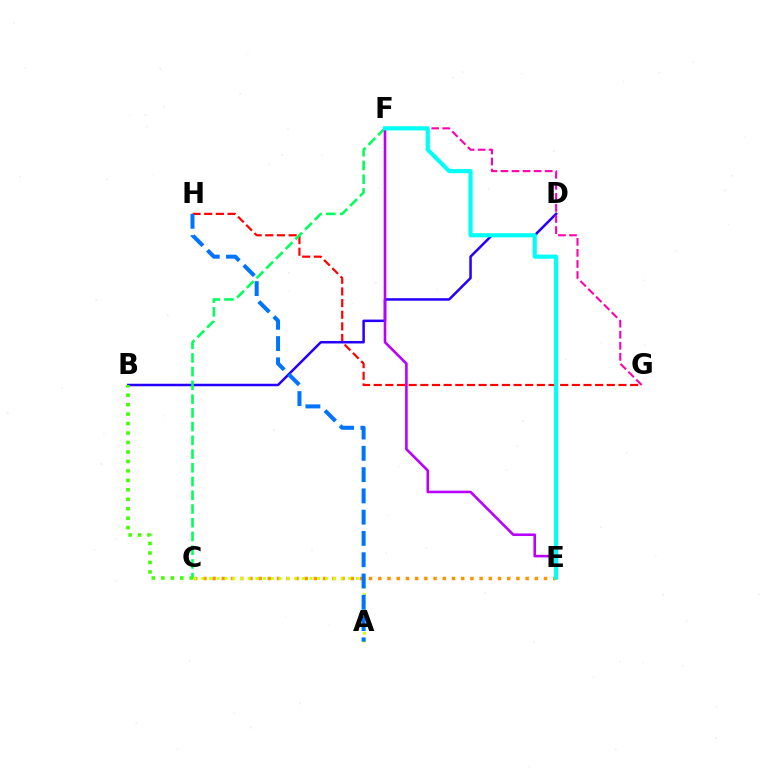{('G', 'H'): [{'color': '#ff0000', 'line_style': 'dashed', 'thickness': 1.58}], ('B', 'D'): [{'color': '#2500ff', 'line_style': 'solid', 'thickness': 1.81}], ('C', 'E'): [{'color': '#ff9400', 'line_style': 'dotted', 'thickness': 2.5}], ('F', 'G'): [{'color': '#ff00ac', 'line_style': 'dashed', 'thickness': 1.5}], ('A', 'C'): [{'color': '#d1ff00', 'line_style': 'dotted', 'thickness': 2.1}], ('B', 'C'): [{'color': '#3dff00', 'line_style': 'dotted', 'thickness': 2.57}], ('C', 'F'): [{'color': '#00ff5c', 'line_style': 'dashed', 'thickness': 1.87}], ('A', 'H'): [{'color': '#0074ff', 'line_style': 'dashed', 'thickness': 2.89}], ('E', 'F'): [{'color': '#b900ff', 'line_style': 'solid', 'thickness': 1.87}, {'color': '#00fff6', 'line_style': 'solid', 'thickness': 2.98}]}